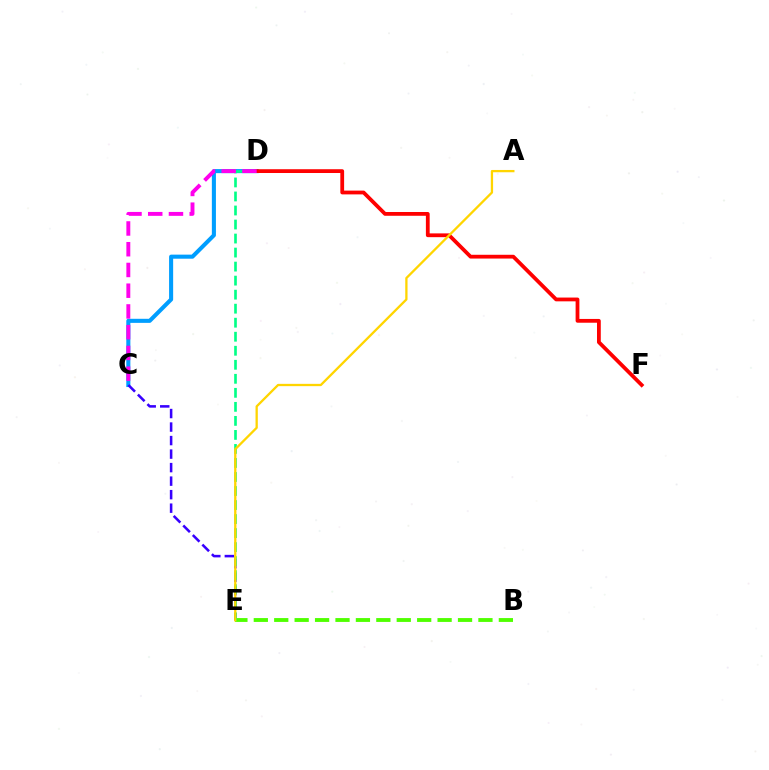{('C', 'D'): [{'color': '#009eff', 'line_style': 'solid', 'thickness': 2.93}, {'color': '#ff00ed', 'line_style': 'dashed', 'thickness': 2.82}], ('C', 'E'): [{'color': '#3700ff', 'line_style': 'dashed', 'thickness': 1.84}], ('B', 'E'): [{'color': '#4fff00', 'line_style': 'dashed', 'thickness': 2.77}], ('D', 'E'): [{'color': '#00ff86', 'line_style': 'dashed', 'thickness': 1.91}], ('D', 'F'): [{'color': '#ff0000', 'line_style': 'solid', 'thickness': 2.72}], ('A', 'E'): [{'color': '#ffd500', 'line_style': 'solid', 'thickness': 1.65}]}